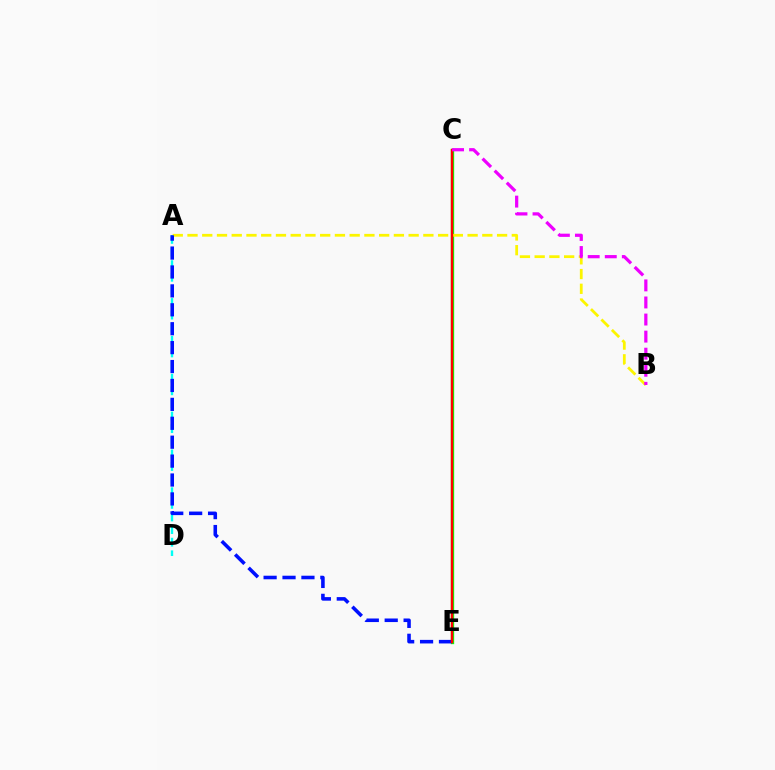{('C', 'E'): [{'color': '#08ff00', 'line_style': 'solid', 'thickness': 2.41}, {'color': '#ff0000', 'line_style': 'solid', 'thickness': 1.72}], ('A', 'D'): [{'color': '#00fff6', 'line_style': 'dashed', 'thickness': 1.71}], ('A', 'B'): [{'color': '#fcf500', 'line_style': 'dashed', 'thickness': 2.0}], ('A', 'E'): [{'color': '#0010ff', 'line_style': 'dashed', 'thickness': 2.57}], ('B', 'C'): [{'color': '#ee00ff', 'line_style': 'dashed', 'thickness': 2.32}]}